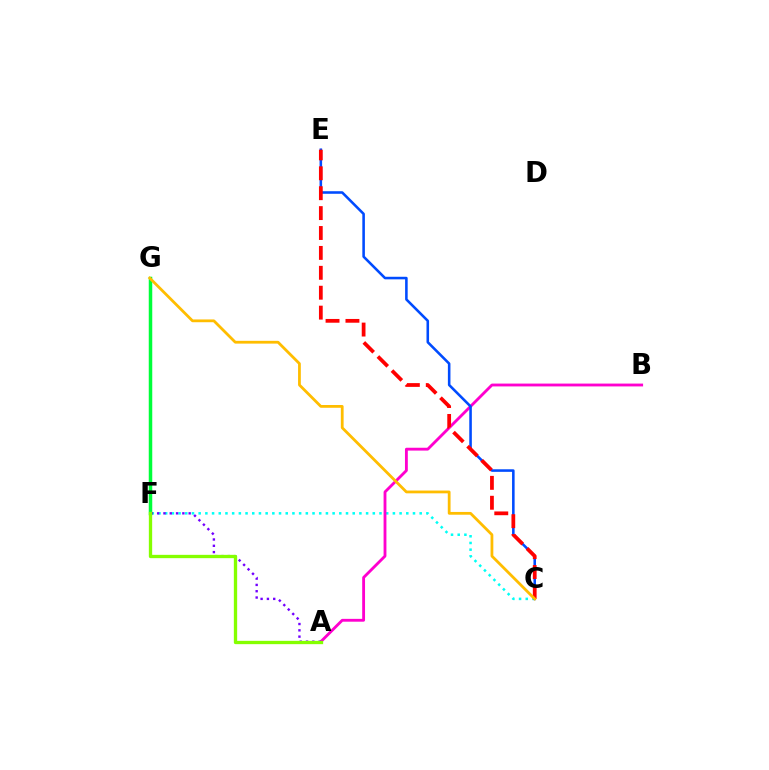{('C', 'F'): [{'color': '#00fff6', 'line_style': 'dotted', 'thickness': 1.82}], ('A', 'B'): [{'color': '#ff00cf', 'line_style': 'solid', 'thickness': 2.04}], ('A', 'F'): [{'color': '#7200ff', 'line_style': 'dotted', 'thickness': 1.71}, {'color': '#84ff00', 'line_style': 'solid', 'thickness': 2.39}], ('F', 'G'): [{'color': '#00ff39', 'line_style': 'solid', 'thickness': 2.52}], ('C', 'E'): [{'color': '#004bff', 'line_style': 'solid', 'thickness': 1.85}, {'color': '#ff0000', 'line_style': 'dashed', 'thickness': 2.7}], ('C', 'G'): [{'color': '#ffbd00', 'line_style': 'solid', 'thickness': 2.0}]}